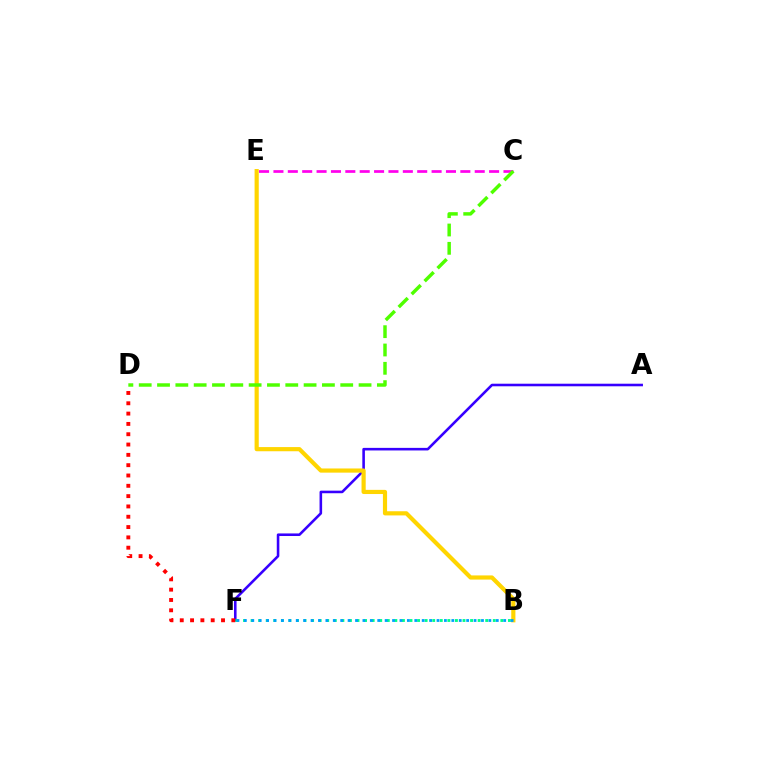{('A', 'F'): [{'color': '#3700ff', 'line_style': 'solid', 'thickness': 1.86}], ('D', 'F'): [{'color': '#ff0000', 'line_style': 'dotted', 'thickness': 2.8}], ('B', 'E'): [{'color': '#ffd500', 'line_style': 'solid', 'thickness': 3.0}], ('B', 'F'): [{'color': '#00ff86', 'line_style': 'dotted', 'thickness': 2.06}, {'color': '#009eff', 'line_style': 'dotted', 'thickness': 2.01}], ('C', 'E'): [{'color': '#ff00ed', 'line_style': 'dashed', 'thickness': 1.95}], ('C', 'D'): [{'color': '#4fff00', 'line_style': 'dashed', 'thickness': 2.49}]}